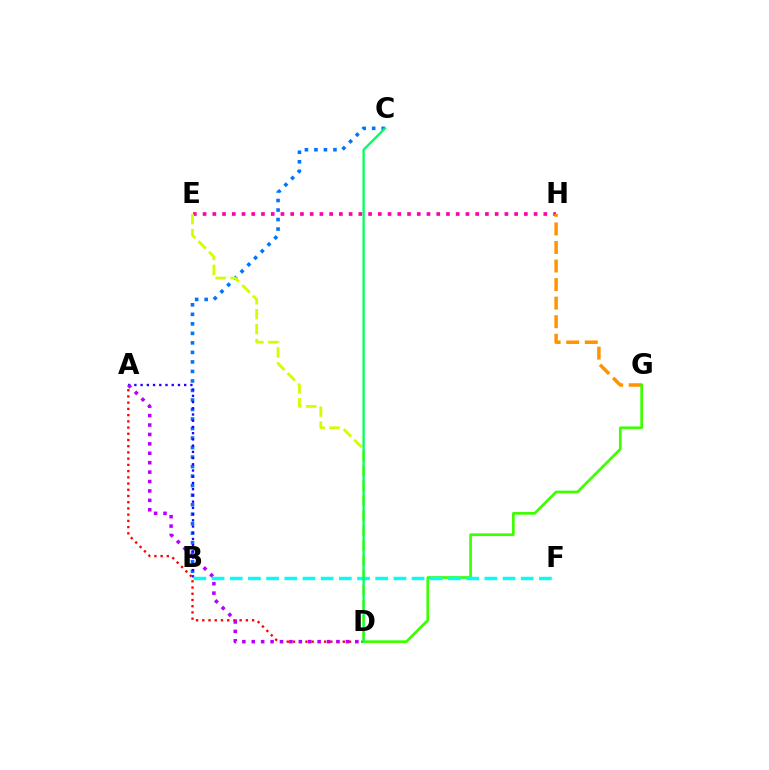{('B', 'C'): [{'color': '#0074ff', 'line_style': 'dotted', 'thickness': 2.59}], ('A', 'B'): [{'color': '#2500ff', 'line_style': 'dotted', 'thickness': 1.69}], ('A', 'D'): [{'color': '#ff0000', 'line_style': 'dotted', 'thickness': 1.69}, {'color': '#b900ff', 'line_style': 'dotted', 'thickness': 2.56}], ('E', 'H'): [{'color': '#ff00ac', 'line_style': 'dotted', 'thickness': 2.65}], ('G', 'H'): [{'color': '#ff9400', 'line_style': 'dashed', 'thickness': 2.52}], ('D', 'E'): [{'color': '#d1ff00', 'line_style': 'dashed', 'thickness': 2.03}], ('D', 'G'): [{'color': '#3dff00', 'line_style': 'solid', 'thickness': 1.94}], ('B', 'F'): [{'color': '#00fff6', 'line_style': 'dashed', 'thickness': 2.47}], ('C', 'D'): [{'color': '#00ff5c', 'line_style': 'solid', 'thickness': 1.65}]}